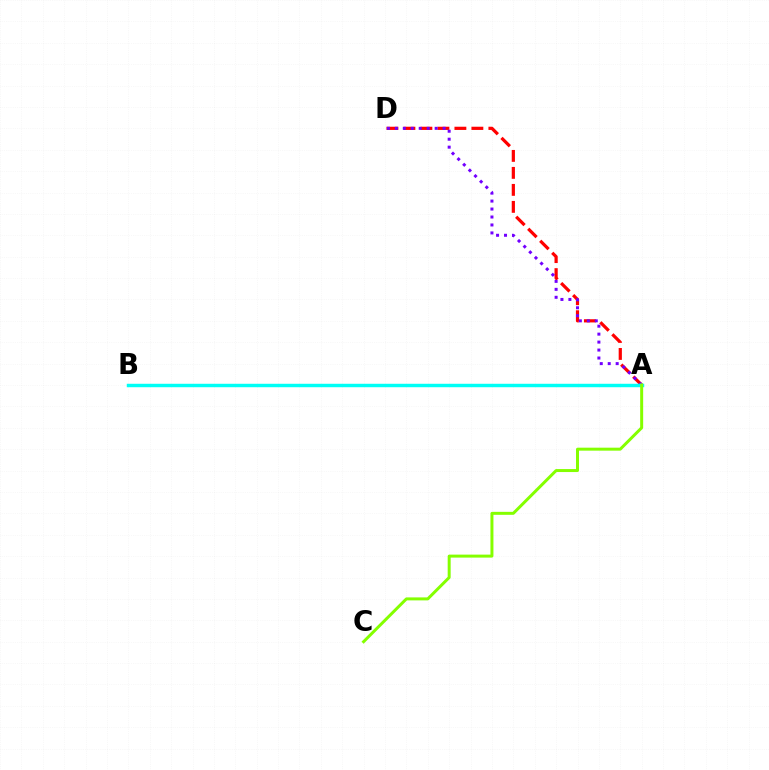{('A', 'D'): [{'color': '#ff0000', 'line_style': 'dashed', 'thickness': 2.31}, {'color': '#7200ff', 'line_style': 'dotted', 'thickness': 2.16}], ('A', 'B'): [{'color': '#00fff6', 'line_style': 'solid', 'thickness': 2.48}], ('A', 'C'): [{'color': '#84ff00', 'line_style': 'solid', 'thickness': 2.15}]}